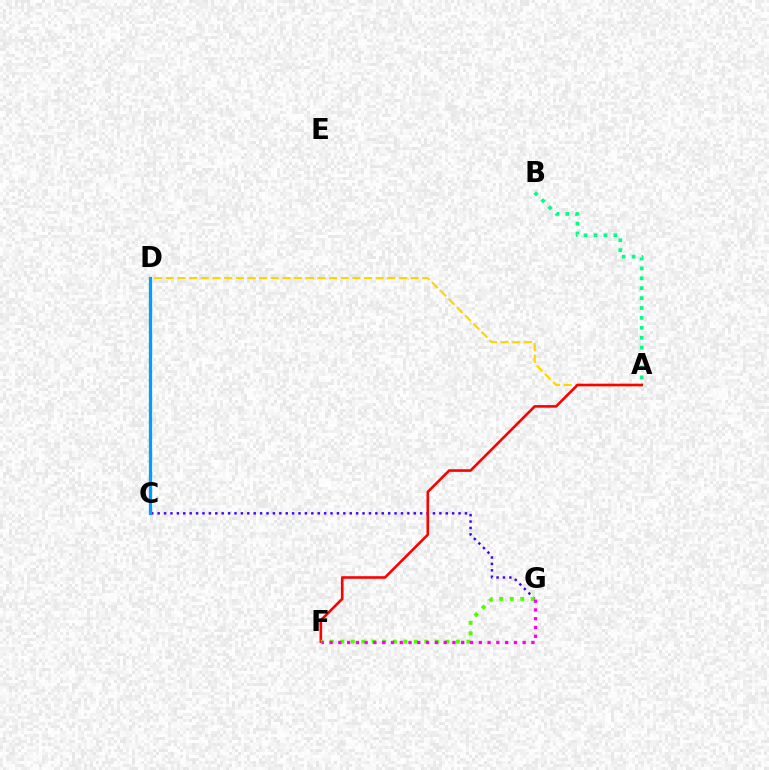{('A', 'D'): [{'color': '#ffd500', 'line_style': 'dashed', 'thickness': 1.58}], ('C', 'G'): [{'color': '#3700ff', 'line_style': 'dotted', 'thickness': 1.74}], ('A', 'F'): [{'color': '#ff0000', 'line_style': 'solid', 'thickness': 1.88}], ('C', 'D'): [{'color': '#009eff', 'line_style': 'solid', 'thickness': 2.34}], ('A', 'B'): [{'color': '#00ff86', 'line_style': 'dotted', 'thickness': 2.69}], ('F', 'G'): [{'color': '#4fff00', 'line_style': 'dotted', 'thickness': 2.86}, {'color': '#ff00ed', 'line_style': 'dotted', 'thickness': 2.39}]}